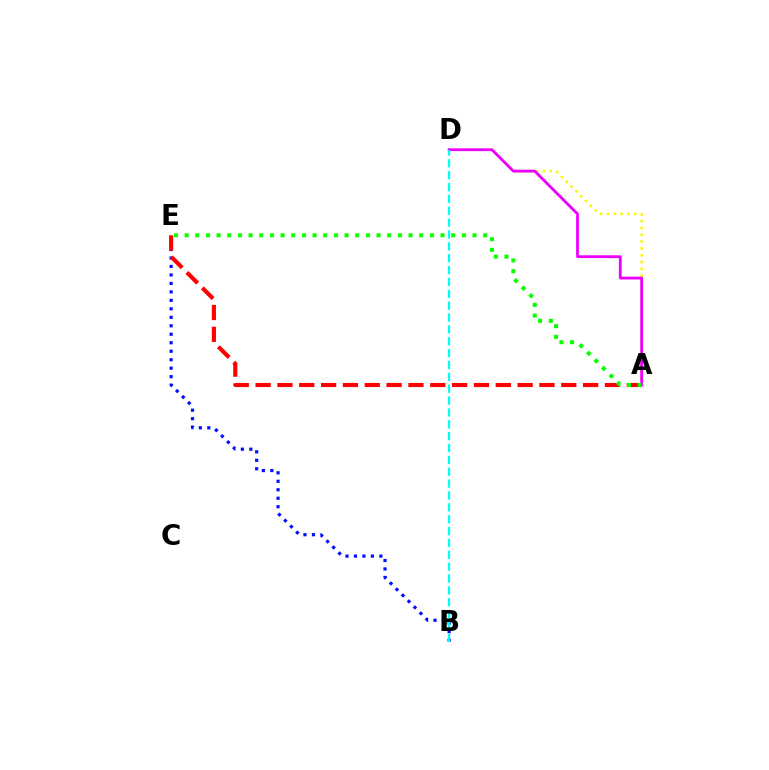{('B', 'E'): [{'color': '#0010ff', 'line_style': 'dotted', 'thickness': 2.3}], ('A', 'E'): [{'color': '#ff0000', 'line_style': 'dashed', 'thickness': 2.97}, {'color': '#08ff00', 'line_style': 'dotted', 'thickness': 2.9}], ('A', 'D'): [{'color': '#fcf500', 'line_style': 'dotted', 'thickness': 1.85}, {'color': '#ee00ff', 'line_style': 'solid', 'thickness': 2.03}], ('B', 'D'): [{'color': '#00fff6', 'line_style': 'dashed', 'thickness': 1.61}]}